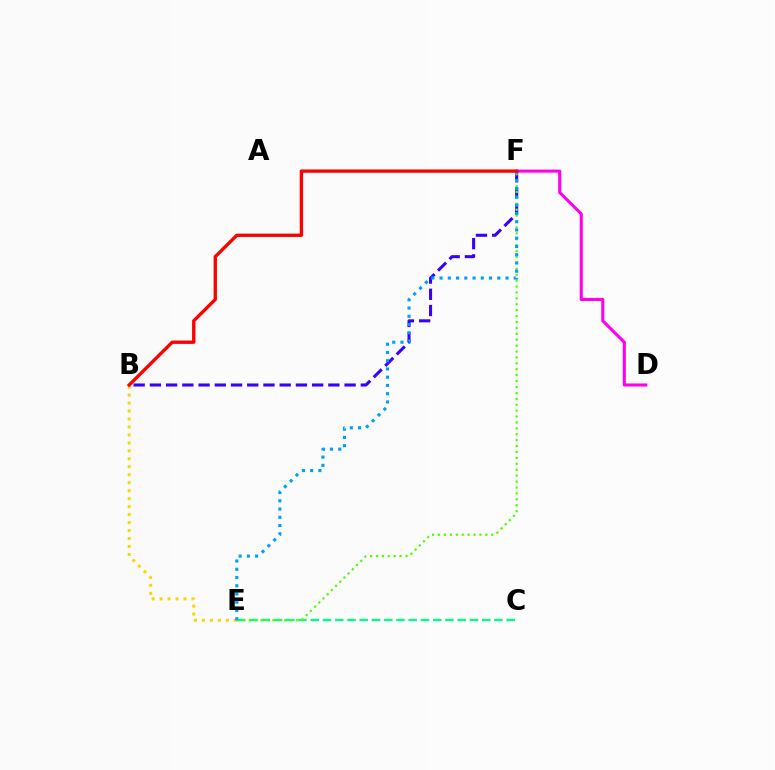{('C', 'E'): [{'color': '#00ff86', 'line_style': 'dashed', 'thickness': 1.66}], ('B', 'E'): [{'color': '#ffd500', 'line_style': 'dotted', 'thickness': 2.17}], ('D', 'F'): [{'color': '#ff00ed', 'line_style': 'solid', 'thickness': 2.22}], ('B', 'F'): [{'color': '#3700ff', 'line_style': 'dashed', 'thickness': 2.2}, {'color': '#ff0000', 'line_style': 'solid', 'thickness': 2.41}], ('E', 'F'): [{'color': '#4fff00', 'line_style': 'dotted', 'thickness': 1.61}, {'color': '#009eff', 'line_style': 'dotted', 'thickness': 2.24}]}